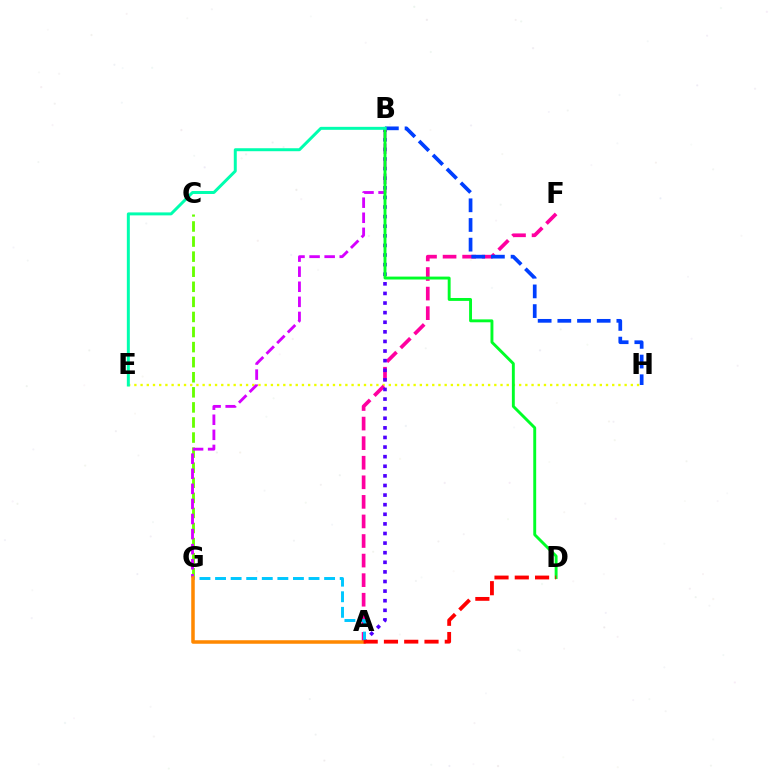{('E', 'H'): [{'color': '#eeff00', 'line_style': 'dotted', 'thickness': 1.69}], ('C', 'G'): [{'color': '#66ff00', 'line_style': 'dashed', 'thickness': 2.05}], ('A', 'F'): [{'color': '#ff00a0', 'line_style': 'dashed', 'thickness': 2.66}], ('B', 'H'): [{'color': '#003fff', 'line_style': 'dashed', 'thickness': 2.67}], ('A', 'B'): [{'color': '#4f00ff', 'line_style': 'dotted', 'thickness': 2.61}], ('B', 'G'): [{'color': '#d600ff', 'line_style': 'dashed', 'thickness': 2.05}], ('A', 'G'): [{'color': '#00c7ff', 'line_style': 'dashed', 'thickness': 2.12}, {'color': '#ff8800', 'line_style': 'solid', 'thickness': 2.53}], ('B', 'D'): [{'color': '#00ff27', 'line_style': 'solid', 'thickness': 2.09}], ('B', 'E'): [{'color': '#00ffaf', 'line_style': 'solid', 'thickness': 2.14}], ('A', 'D'): [{'color': '#ff0000', 'line_style': 'dashed', 'thickness': 2.75}]}